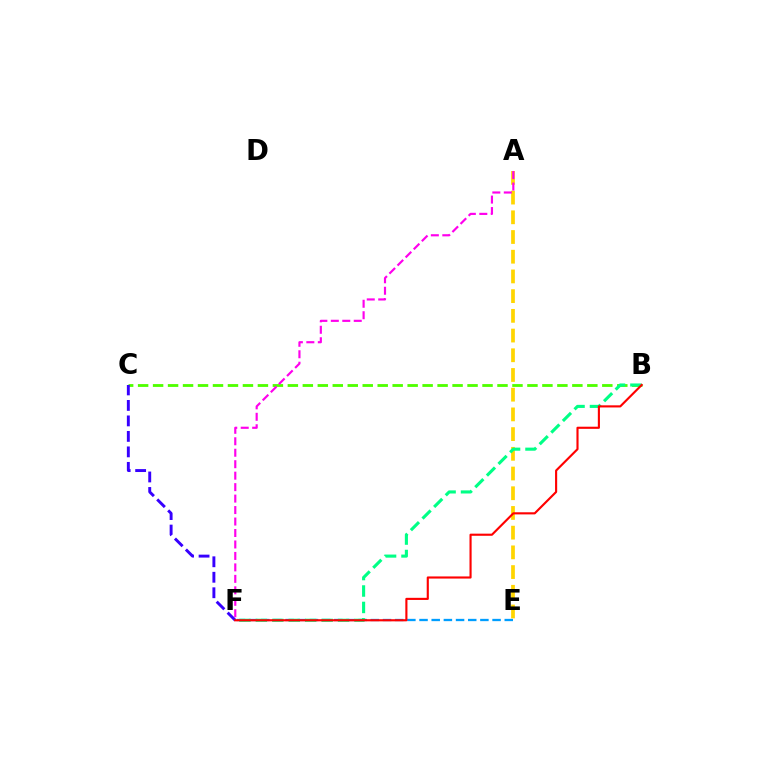{('A', 'E'): [{'color': '#ffd500', 'line_style': 'dashed', 'thickness': 2.68}], ('B', 'C'): [{'color': '#4fff00', 'line_style': 'dashed', 'thickness': 2.03}], ('A', 'F'): [{'color': '#ff00ed', 'line_style': 'dashed', 'thickness': 1.56}], ('E', 'F'): [{'color': '#009eff', 'line_style': 'dashed', 'thickness': 1.65}], ('B', 'F'): [{'color': '#00ff86', 'line_style': 'dashed', 'thickness': 2.23}, {'color': '#ff0000', 'line_style': 'solid', 'thickness': 1.53}], ('C', 'F'): [{'color': '#3700ff', 'line_style': 'dashed', 'thickness': 2.1}]}